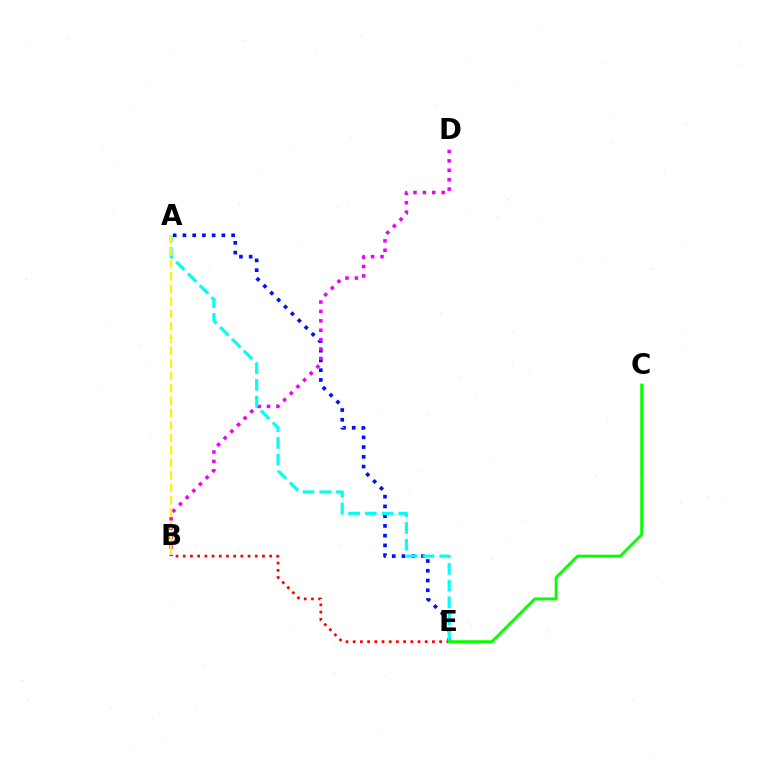{('A', 'E'): [{'color': '#0010ff', 'line_style': 'dotted', 'thickness': 2.65}, {'color': '#00fff6', 'line_style': 'dashed', 'thickness': 2.27}], ('B', 'E'): [{'color': '#ff0000', 'line_style': 'dotted', 'thickness': 1.96}], ('B', 'D'): [{'color': '#ee00ff', 'line_style': 'dotted', 'thickness': 2.55}], ('A', 'B'): [{'color': '#fcf500', 'line_style': 'dashed', 'thickness': 1.69}], ('C', 'E'): [{'color': '#08ff00', 'line_style': 'solid', 'thickness': 2.06}]}